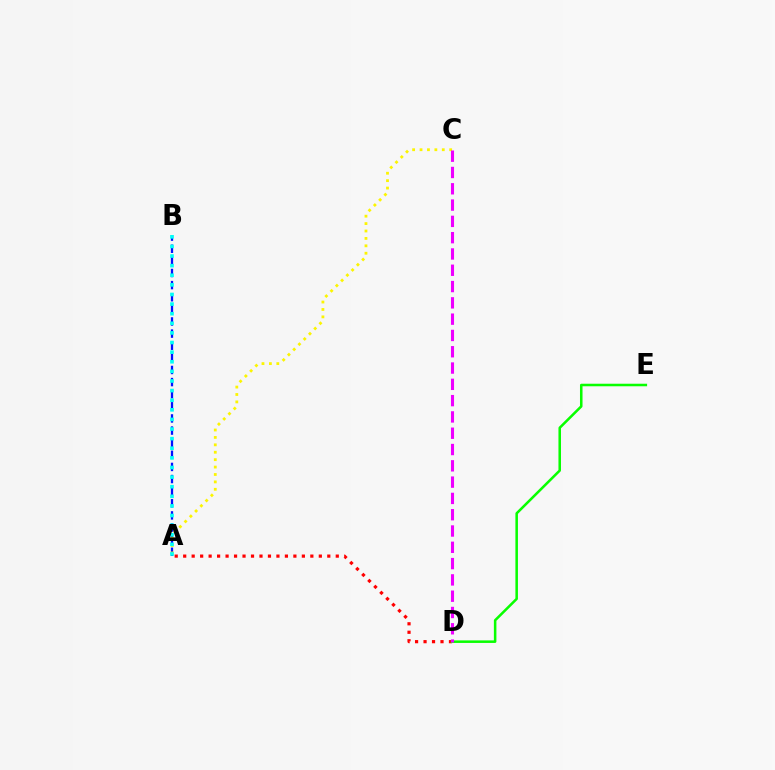{('A', 'B'): [{'color': '#0010ff', 'line_style': 'dashed', 'thickness': 1.65}, {'color': '#00fff6', 'line_style': 'dotted', 'thickness': 2.61}], ('A', 'D'): [{'color': '#ff0000', 'line_style': 'dotted', 'thickness': 2.3}], ('A', 'C'): [{'color': '#fcf500', 'line_style': 'dotted', 'thickness': 2.01}], ('D', 'E'): [{'color': '#08ff00', 'line_style': 'solid', 'thickness': 1.83}], ('C', 'D'): [{'color': '#ee00ff', 'line_style': 'dashed', 'thickness': 2.21}]}